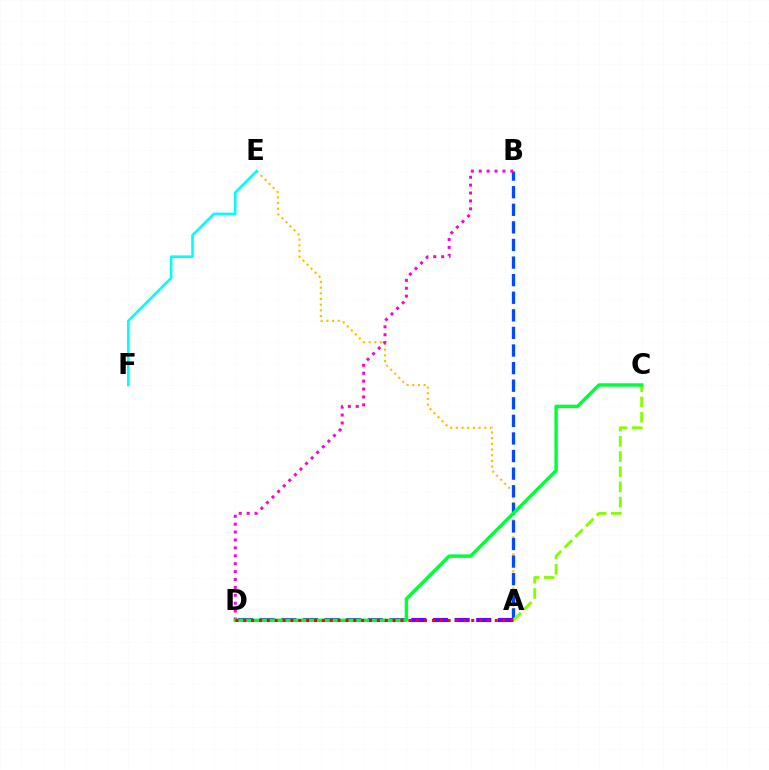{('A', 'E'): [{'color': '#ffbd00', 'line_style': 'dotted', 'thickness': 1.54}], ('A', 'B'): [{'color': '#004bff', 'line_style': 'dashed', 'thickness': 2.39}], ('A', 'C'): [{'color': '#84ff00', 'line_style': 'dashed', 'thickness': 2.06}], ('B', 'D'): [{'color': '#ff00cf', 'line_style': 'dotted', 'thickness': 2.15}], ('A', 'D'): [{'color': '#7200ff', 'line_style': 'dashed', 'thickness': 2.94}, {'color': '#ff0000', 'line_style': 'dotted', 'thickness': 2.14}], ('C', 'D'): [{'color': '#00ff39', 'line_style': 'solid', 'thickness': 2.49}], ('E', 'F'): [{'color': '#00fff6', 'line_style': 'solid', 'thickness': 1.87}]}